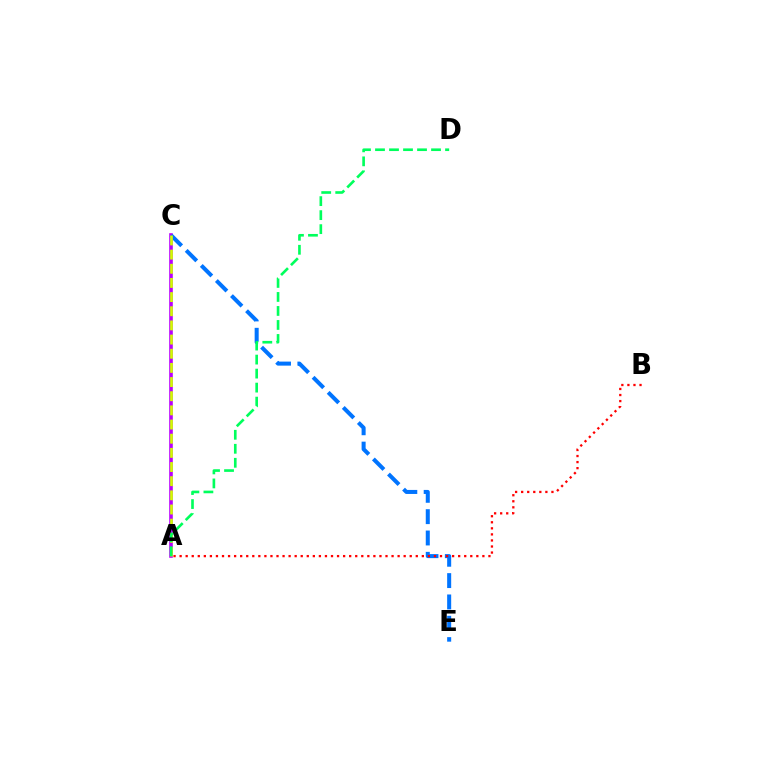{('A', 'C'): [{'color': '#b900ff', 'line_style': 'solid', 'thickness': 2.6}, {'color': '#d1ff00', 'line_style': 'dashed', 'thickness': 1.92}], ('C', 'E'): [{'color': '#0074ff', 'line_style': 'dashed', 'thickness': 2.9}], ('A', 'B'): [{'color': '#ff0000', 'line_style': 'dotted', 'thickness': 1.65}], ('A', 'D'): [{'color': '#00ff5c', 'line_style': 'dashed', 'thickness': 1.9}]}